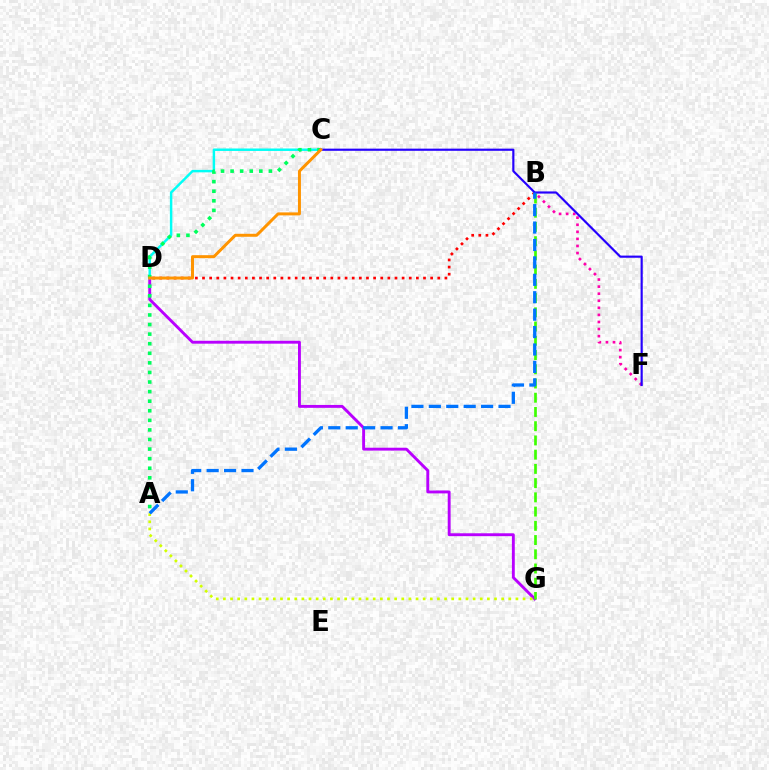{('D', 'G'): [{'color': '#b900ff', 'line_style': 'solid', 'thickness': 2.08}], ('B', 'D'): [{'color': '#ff0000', 'line_style': 'dotted', 'thickness': 1.94}], ('C', 'D'): [{'color': '#00fff6', 'line_style': 'solid', 'thickness': 1.77}, {'color': '#ff9400', 'line_style': 'solid', 'thickness': 2.15}], ('B', 'F'): [{'color': '#ff00ac', 'line_style': 'dotted', 'thickness': 1.92}], ('A', 'G'): [{'color': '#d1ff00', 'line_style': 'dotted', 'thickness': 1.94}], ('A', 'C'): [{'color': '#00ff5c', 'line_style': 'dotted', 'thickness': 2.6}], ('B', 'G'): [{'color': '#3dff00', 'line_style': 'dashed', 'thickness': 1.93}], ('C', 'F'): [{'color': '#2500ff', 'line_style': 'solid', 'thickness': 1.56}], ('A', 'B'): [{'color': '#0074ff', 'line_style': 'dashed', 'thickness': 2.37}]}